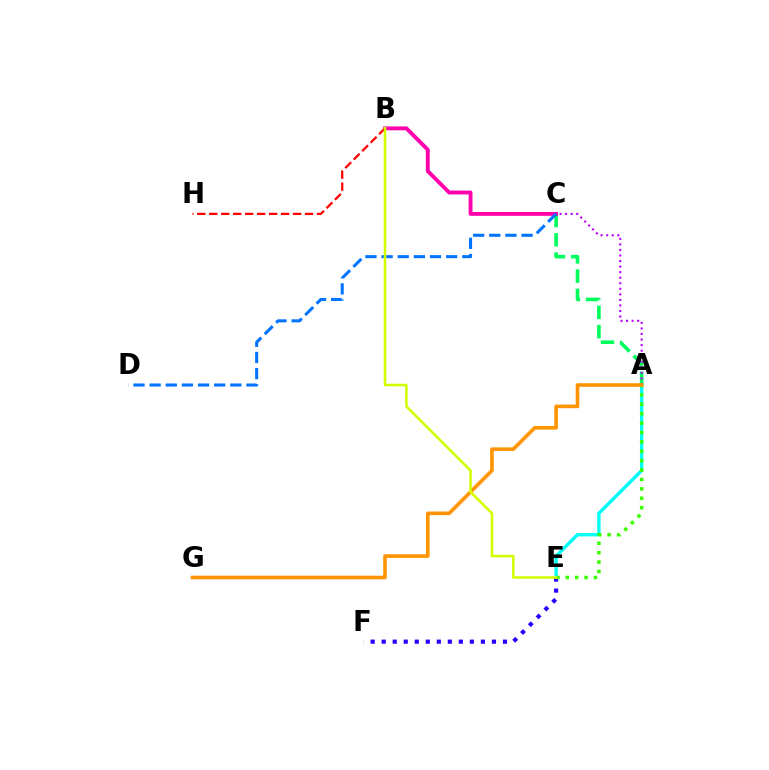{('A', 'C'): [{'color': '#00ff5c', 'line_style': 'dashed', 'thickness': 2.61}, {'color': '#b900ff', 'line_style': 'dotted', 'thickness': 1.51}], ('A', 'E'): [{'color': '#00fff6', 'line_style': 'solid', 'thickness': 2.41}, {'color': '#3dff00', 'line_style': 'dotted', 'thickness': 2.56}], ('E', 'F'): [{'color': '#2500ff', 'line_style': 'dotted', 'thickness': 3.0}], ('B', 'C'): [{'color': '#ff00ac', 'line_style': 'solid', 'thickness': 2.79}], ('A', 'G'): [{'color': '#ff9400', 'line_style': 'solid', 'thickness': 2.6}], ('C', 'D'): [{'color': '#0074ff', 'line_style': 'dashed', 'thickness': 2.19}], ('B', 'H'): [{'color': '#ff0000', 'line_style': 'dashed', 'thickness': 1.63}], ('B', 'E'): [{'color': '#d1ff00', 'line_style': 'solid', 'thickness': 1.85}]}